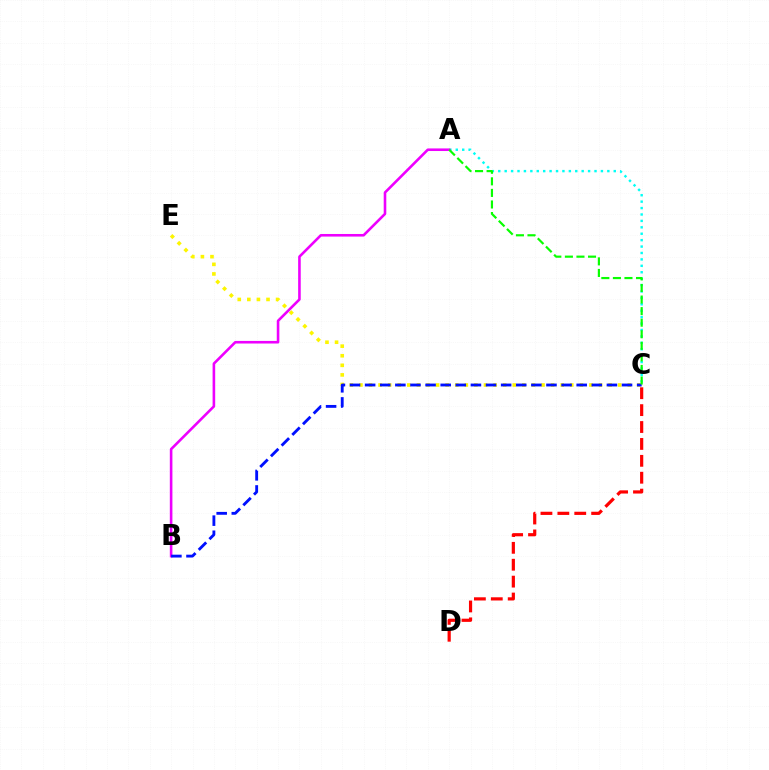{('A', 'C'): [{'color': '#00fff6', 'line_style': 'dotted', 'thickness': 1.74}, {'color': '#08ff00', 'line_style': 'dashed', 'thickness': 1.57}], ('C', 'E'): [{'color': '#fcf500', 'line_style': 'dotted', 'thickness': 2.6}], ('A', 'B'): [{'color': '#ee00ff', 'line_style': 'solid', 'thickness': 1.87}], ('C', 'D'): [{'color': '#ff0000', 'line_style': 'dashed', 'thickness': 2.3}], ('B', 'C'): [{'color': '#0010ff', 'line_style': 'dashed', 'thickness': 2.05}]}